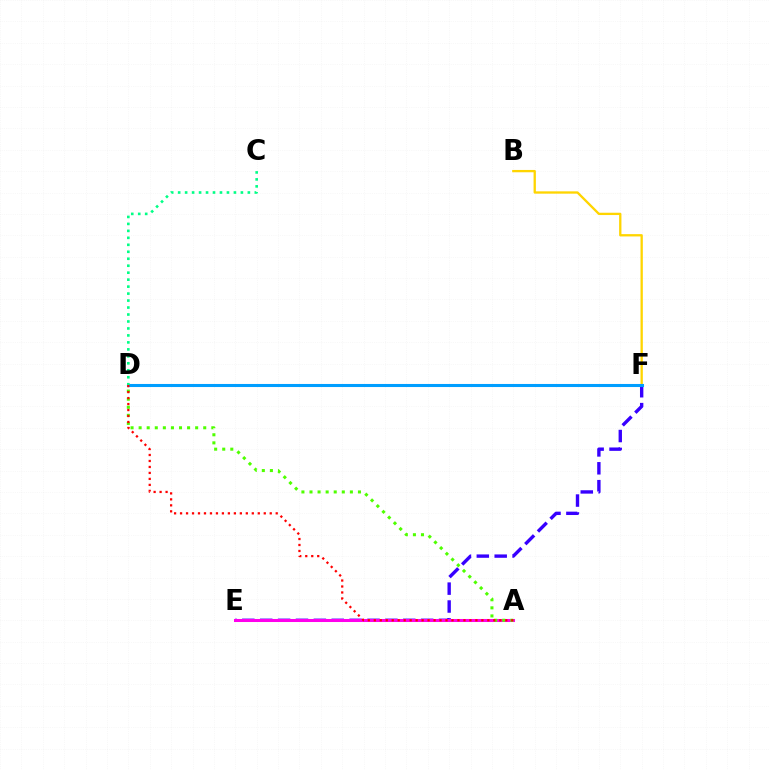{('B', 'F'): [{'color': '#ffd500', 'line_style': 'solid', 'thickness': 1.66}], ('E', 'F'): [{'color': '#3700ff', 'line_style': 'dashed', 'thickness': 2.43}], ('A', 'E'): [{'color': '#ff00ed', 'line_style': 'solid', 'thickness': 2.19}], ('D', 'F'): [{'color': '#009eff', 'line_style': 'solid', 'thickness': 2.2}], ('A', 'D'): [{'color': '#4fff00', 'line_style': 'dotted', 'thickness': 2.19}, {'color': '#ff0000', 'line_style': 'dotted', 'thickness': 1.62}], ('C', 'D'): [{'color': '#00ff86', 'line_style': 'dotted', 'thickness': 1.89}]}